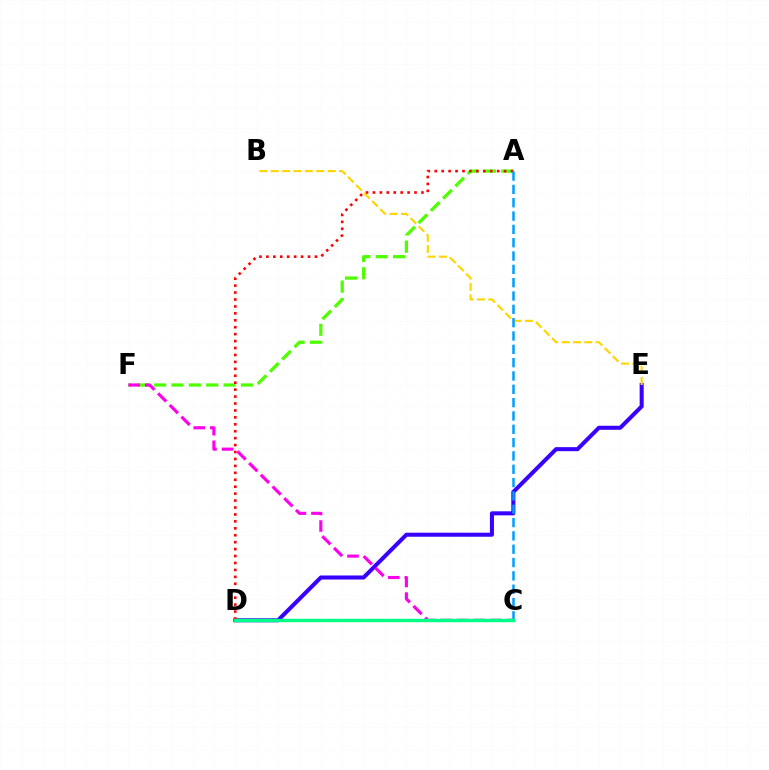{('A', 'F'): [{'color': '#4fff00', 'line_style': 'dashed', 'thickness': 2.36}], ('D', 'E'): [{'color': '#3700ff', 'line_style': 'solid', 'thickness': 2.91}], ('A', 'D'): [{'color': '#ff0000', 'line_style': 'dotted', 'thickness': 1.88}], ('C', 'F'): [{'color': '#ff00ed', 'line_style': 'dashed', 'thickness': 2.25}], ('B', 'E'): [{'color': '#ffd500', 'line_style': 'dashed', 'thickness': 1.55}], ('A', 'C'): [{'color': '#009eff', 'line_style': 'dashed', 'thickness': 1.81}], ('C', 'D'): [{'color': '#00ff86', 'line_style': 'solid', 'thickness': 2.47}]}